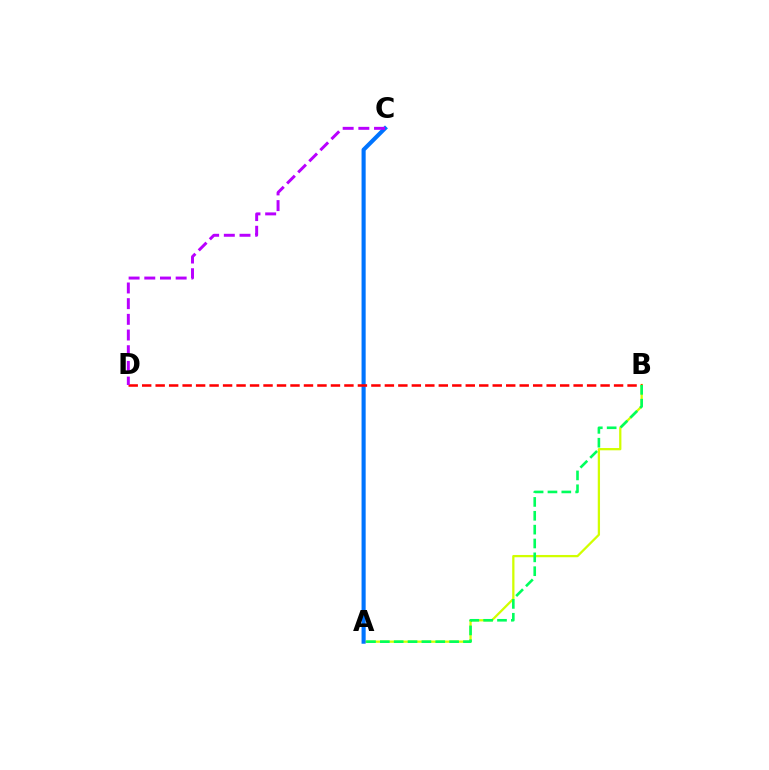{('A', 'B'): [{'color': '#d1ff00', 'line_style': 'solid', 'thickness': 1.63}, {'color': '#00ff5c', 'line_style': 'dashed', 'thickness': 1.88}], ('A', 'C'): [{'color': '#0074ff', 'line_style': 'solid', 'thickness': 2.96}], ('B', 'D'): [{'color': '#ff0000', 'line_style': 'dashed', 'thickness': 1.83}], ('C', 'D'): [{'color': '#b900ff', 'line_style': 'dashed', 'thickness': 2.13}]}